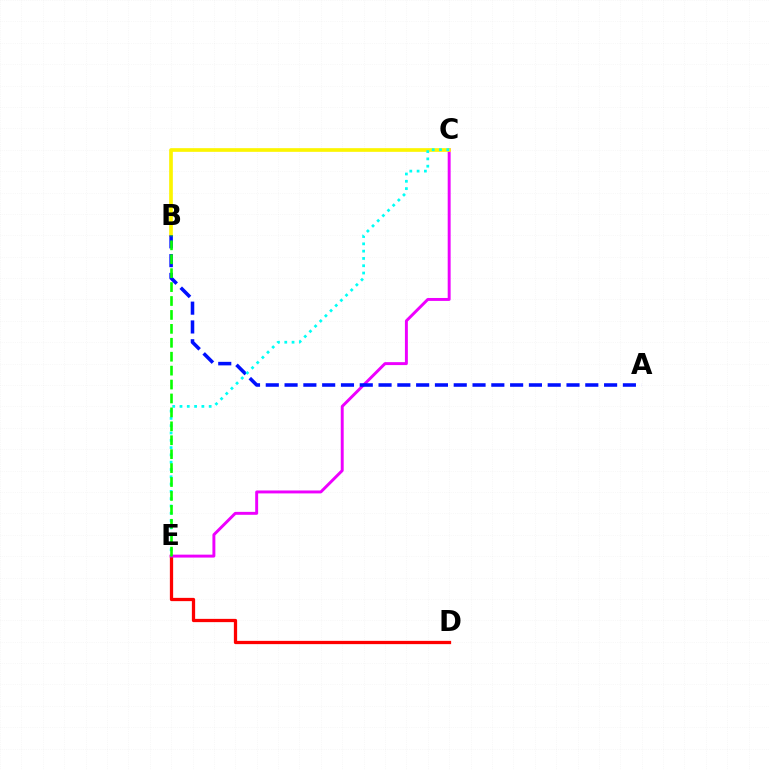{('D', 'E'): [{'color': '#ff0000', 'line_style': 'solid', 'thickness': 2.35}], ('C', 'E'): [{'color': '#ee00ff', 'line_style': 'solid', 'thickness': 2.11}, {'color': '#00fff6', 'line_style': 'dotted', 'thickness': 1.98}], ('B', 'C'): [{'color': '#fcf500', 'line_style': 'solid', 'thickness': 2.64}], ('A', 'B'): [{'color': '#0010ff', 'line_style': 'dashed', 'thickness': 2.55}], ('B', 'E'): [{'color': '#08ff00', 'line_style': 'dashed', 'thickness': 1.89}]}